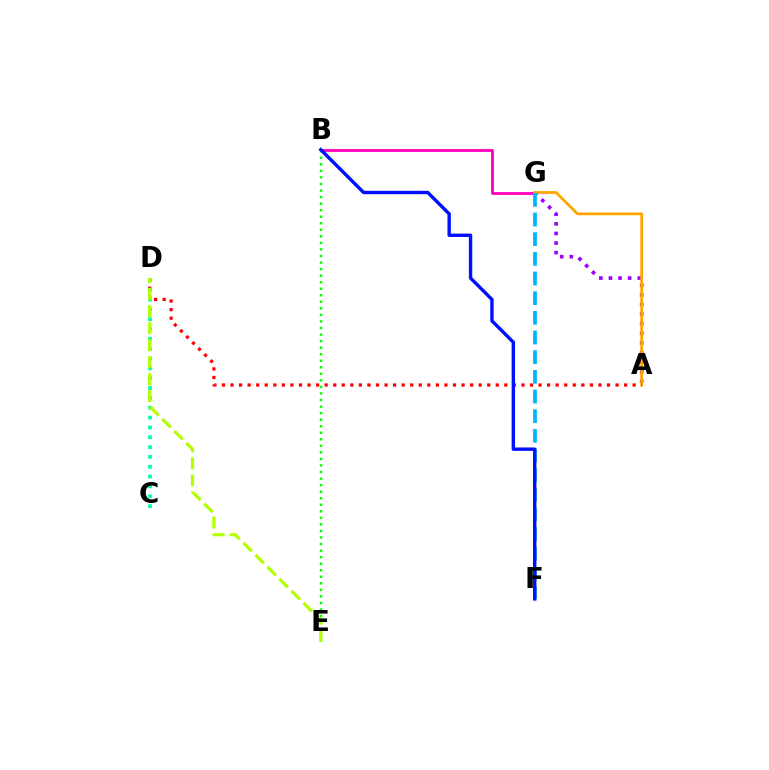{('B', 'G'): [{'color': '#ff00bd', 'line_style': 'solid', 'thickness': 2.01}], ('A', 'G'): [{'color': '#9b00ff', 'line_style': 'dotted', 'thickness': 2.61}, {'color': '#ffa500', 'line_style': 'solid', 'thickness': 2.0}], ('B', 'E'): [{'color': '#08ff00', 'line_style': 'dotted', 'thickness': 1.78}], ('A', 'D'): [{'color': '#ff0000', 'line_style': 'dotted', 'thickness': 2.32}], ('F', 'G'): [{'color': '#00b5ff', 'line_style': 'dashed', 'thickness': 2.67}], ('B', 'F'): [{'color': '#0010ff', 'line_style': 'solid', 'thickness': 2.45}], ('C', 'D'): [{'color': '#00ff9d', 'line_style': 'dotted', 'thickness': 2.67}], ('D', 'E'): [{'color': '#b3ff00', 'line_style': 'dashed', 'thickness': 2.31}]}